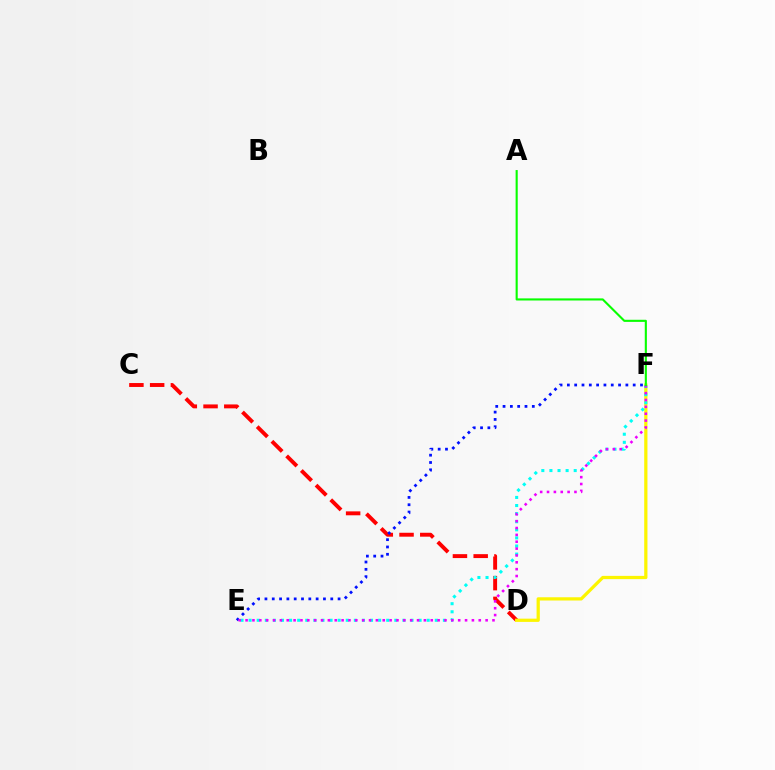{('C', 'D'): [{'color': '#ff0000', 'line_style': 'dashed', 'thickness': 2.82}], ('D', 'F'): [{'color': '#fcf500', 'line_style': 'solid', 'thickness': 2.33}], ('E', 'F'): [{'color': '#00fff6', 'line_style': 'dotted', 'thickness': 2.2}, {'color': '#0010ff', 'line_style': 'dotted', 'thickness': 1.99}, {'color': '#ee00ff', 'line_style': 'dotted', 'thickness': 1.86}], ('A', 'F'): [{'color': '#08ff00', 'line_style': 'solid', 'thickness': 1.52}]}